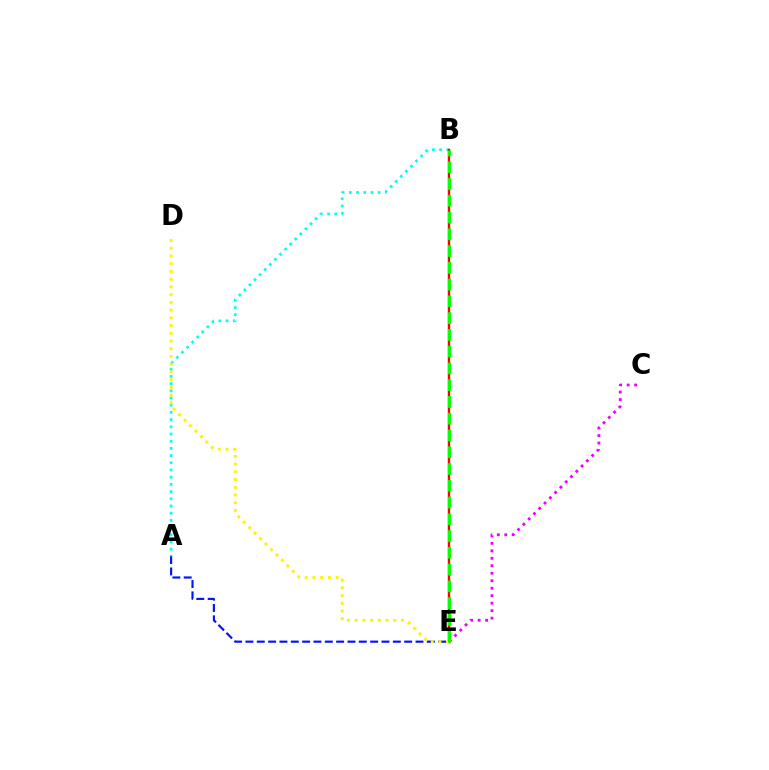{('A', 'E'): [{'color': '#0010ff', 'line_style': 'dashed', 'thickness': 1.54}], ('A', 'B'): [{'color': '#00fff6', 'line_style': 'dotted', 'thickness': 1.96}], ('B', 'E'): [{'color': '#ff0000', 'line_style': 'solid', 'thickness': 1.75}, {'color': '#08ff00', 'line_style': 'dashed', 'thickness': 2.28}], ('C', 'E'): [{'color': '#ee00ff', 'line_style': 'dotted', 'thickness': 2.03}], ('D', 'E'): [{'color': '#fcf500', 'line_style': 'dotted', 'thickness': 2.1}]}